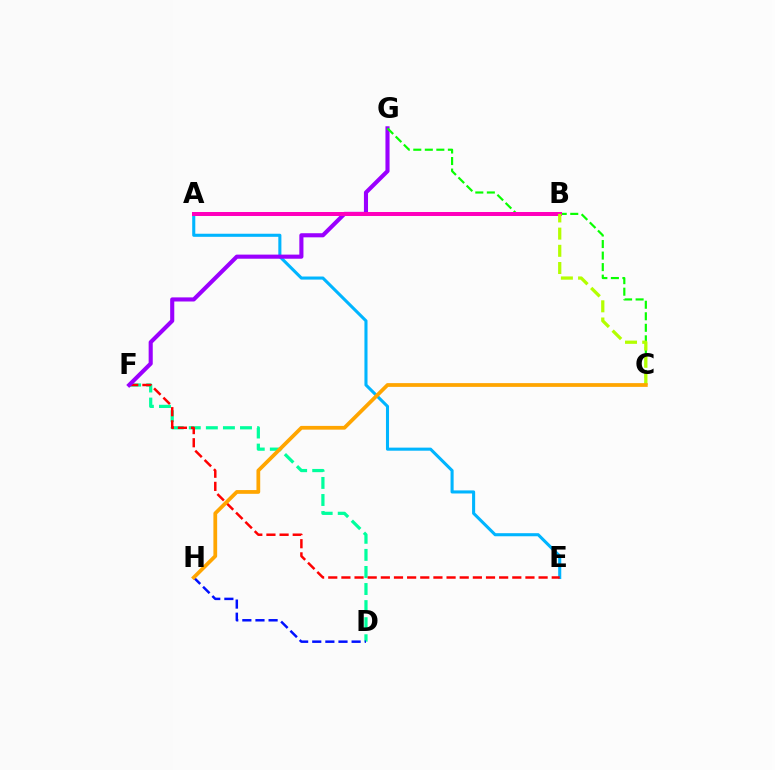{('A', 'E'): [{'color': '#00b5ff', 'line_style': 'solid', 'thickness': 2.21}], ('D', 'F'): [{'color': '#00ff9d', 'line_style': 'dashed', 'thickness': 2.32}], ('E', 'F'): [{'color': '#ff0000', 'line_style': 'dashed', 'thickness': 1.79}], ('F', 'G'): [{'color': '#9b00ff', 'line_style': 'solid', 'thickness': 2.95}], ('C', 'G'): [{'color': '#08ff00', 'line_style': 'dashed', 'thickness': 1.57}], ('A', 'B'): [{'color': '#ff00bd', 'line_style': 'solid', 'thickness': 2.87}], ('D', 'H'): [{'color': '#0010ff', 'line_style': 'dashed', 'thickness': 1.78}], ('B', 'C'): [{'color': '#b3ff00', 'line_style': 'dashed', 'thickness': 2.34}], ('C', 'H'): [{'color': '#ffa500', 'line_style': 'solid', 'thickness': 2.7}]}